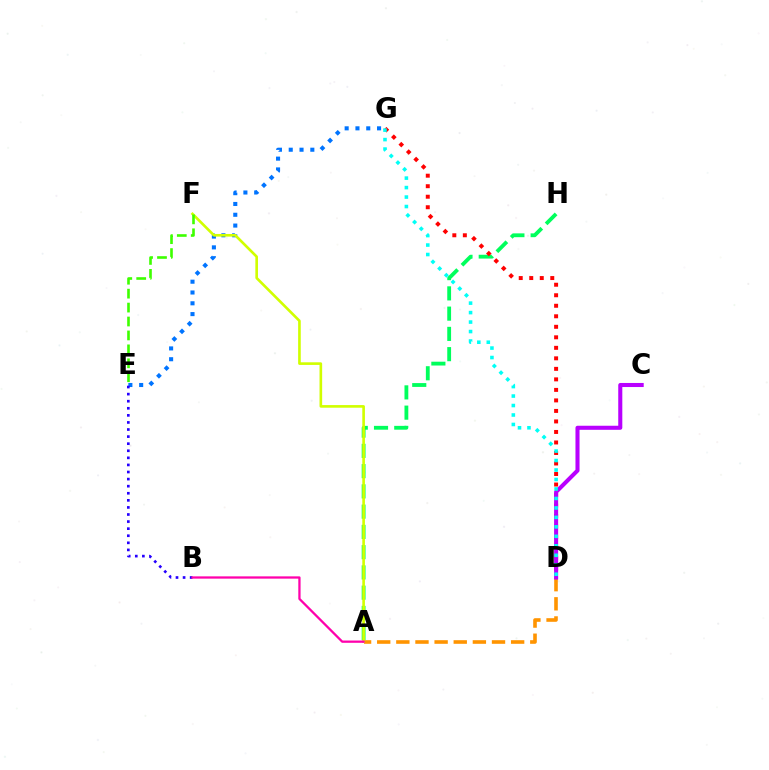{('A', 'H'): [{'color': '#00ff5c', 'line_style': 'dashed', 'thickness': 2.75}], ('A', 'D'): [{'color': '#ff9400', 'line_style': 'dashed', 'thickness': 2.6}], ('D', 'G'): [{'color': '#ff0000', 'line_style': 'dotted', 'thickness': 2.86}, {'color': '#00fff6', 'line_style': 'dotted', 'thickness': 2.57}], ('E', 'G'): [{'color': '#0074ff', 'line_style': 'dotted', 'thickness': 2.93}], ('A', 'F'): [{'color': '#d1ff00', 'line_style': 'solid', 'thickness': 1.9}], ('C', 'D'): [{'color': '#b900ff', 'line_style': 'solid', 'thickness': 2.92}], ('E', 'F'): [{'color': '#3dff00', 'line_style': 'dashed', 'thickness': 1.89}], ('B', 'E'): [{'color': '#2500ff', 'line_style': 'dotted', 'thickness': 1.92}], ('A', 'B'): [{'color': '#ff00ac', 'line_style': 'solid', 'thickness': 1.64}]}